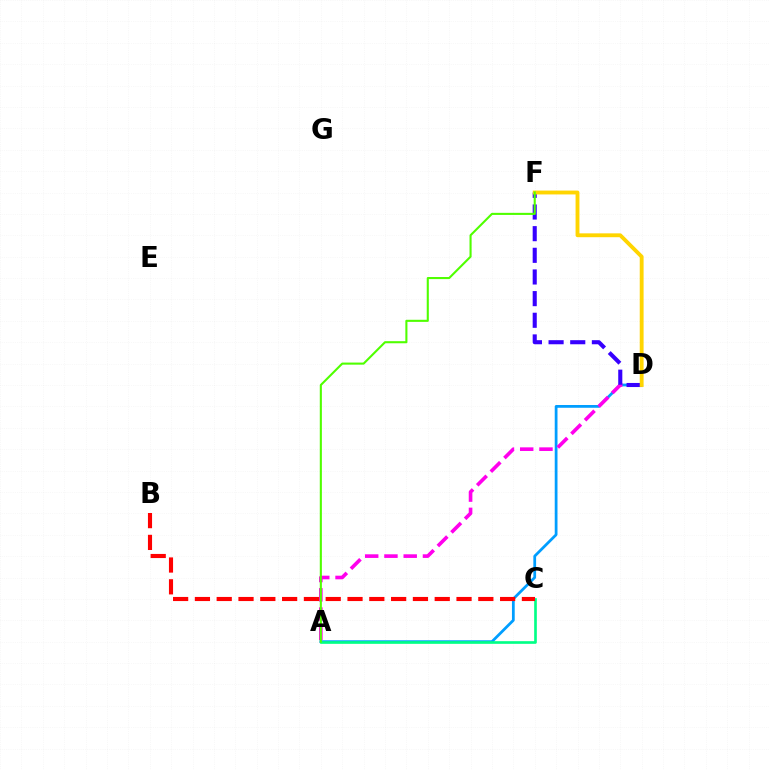{('A', 'D'): [{'color': '#009eff', 'line_style': 'solid', 'thickness': 1.99}, {'color': '#ff00ed', 'line_style': 'dashed', 'thickness': 2.62}], ('A', 'C'): [{'color': '#00ff86', 'line_style': 'solid', 'thickness': 1.91}], ('D', 'F'): [{'color': '#3700ff', 'line_style': 'dashed', 'thickness': 2.94}, {'color': '#ffd500', 'line_style': 'solid', 'thickness': 2.78}], ('A', 'F'): [{'color': '#4fff00', 'line_style': 'solid', 'thickness': 1.51}], ('B', 'C'): [{'color': '#ff0000', 'line_style': 'dashed', 'thickness': 2.96}]}